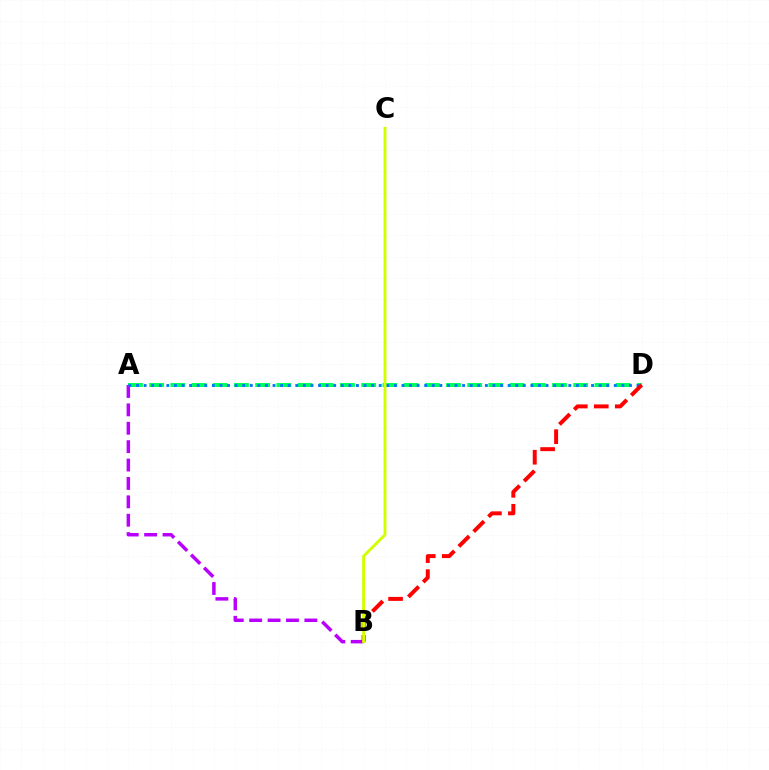{('A', 'D'): [{'color': '#00ff5c', 'line_style': 'dashed', 'thickness': 2.88}, {'color': '#0074ff', 'line_style': 'dotted', 'thickness': 2.06}], ('A', 'B'): [{'color': '#b900ff', 'line_style': 'dashed', 'thickness': 2.5}], ('B', 'D'): [{'color': '#ff0000', 'line_style': 'dashed', 'thickness': 2.85}], ('B', 'C'): [{'color': '#d1ff00', 'line_style': 'solid', 'thickness': 2.08}]}